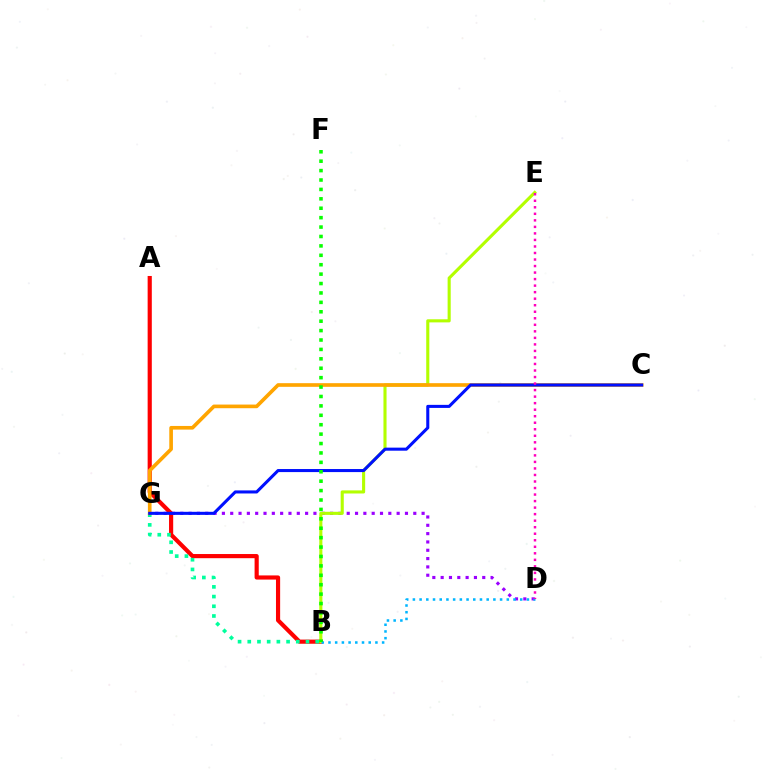{('A', 'B'): [{'color': '#ff0000', 'line_style': 'solid', 'thickness': 2.99}], ('B', 'G'): [{'color': '#00ff9d', 'line_style': 'dotted', 'thickness': 2.64}], ('D', 'G'): [{'color': '#9b00ff', 'line_style': 'dotted', 'thickness': 2.26}], ('B', 'E'): [{'color': '#b3ff00', 'line_style': 'solid', 'thickness': 2.23}], ('B', 'D'): [{'color': '#00b5ff', 'line_style': 'dotted', 'thickness': 1.82}], ('C', 'G'): [{'color': '#ffa500', 'line_style': 'solid', 'thickness': 2.63}, {'color': '#0010ff', 'line_style': 'solid', 'thickness': 2.2}], ('D', 'E'): [{'color': '#ff00bd', 'line_style': 'dotted', 'thickness': 1.77}], ('B', 'F'): [{'color': '#08ff00', 'line_style': 'dotted', 'thickness': 2.56}]}